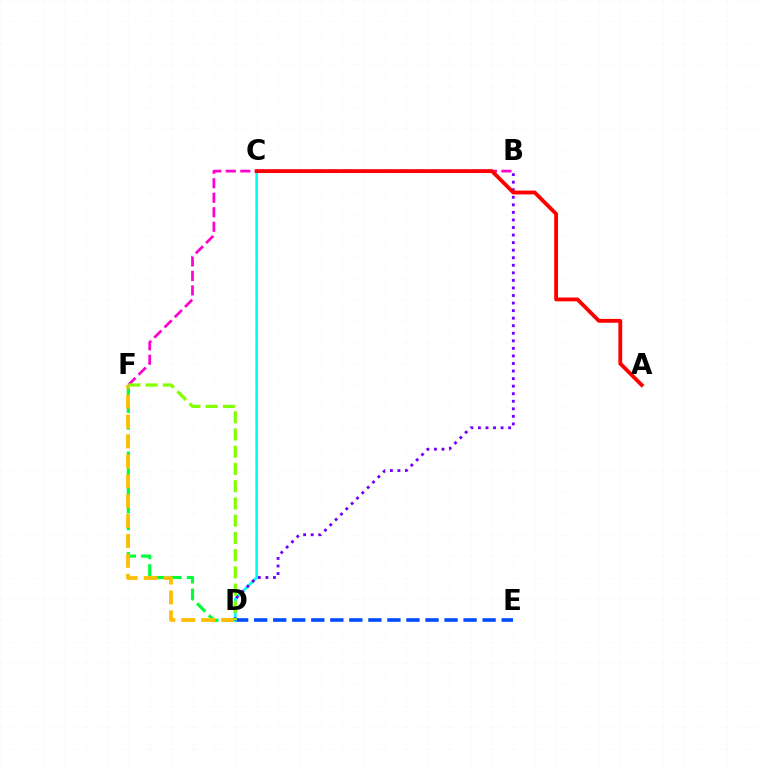{('D', 'F'): [{'color': '#00ff39', 'line_style': 'dashed', 'thickness': 2.28}, {'color': '#ffbd00', 'line_style': 'dashed', 'thickness': 2.7}, {'color': '#84ff00', 'line_style': 'dashed', 'thickness': 2.34}], ('B', 'F'): [{'color': '#ff00cf', 'line_style': 'dashed', 'thickness': 1.97}], ('D', 'E'): [{'color': '#004bff', 'line_style': 'dashed', 'thickness': 2.59}], ('C', 'D'): [{'color': '#00fff6', 'line_style': 'solid', 'thickness': 1.93}], ('B', 'D'): [{'color': '#7200ff', 'line_style': 'dotted', 'thickness': 2.05}], ('A', 'C'): [{'color': '#ff0000', 'line_style': 'solid', 'thickness': 2.76}]}